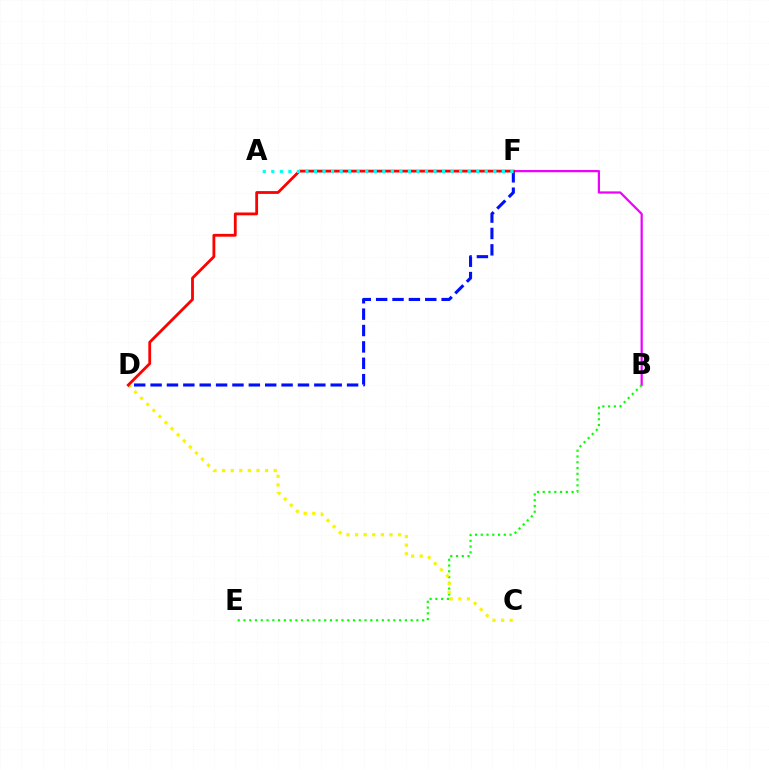{('B', 'F'): [{'color': '#ee00ff', 'line_style': 'solid', 'thickness': 1.6}], ('B', 'E'): [{'color': '#08ff00', 'line_style': 'dotted', 'thickness': 1.57}], ('C', 'D'): [{'color': '#fcf500', 'line_style': 'dotted', 'thickness': 2.34}], ('D', 'F'): [{'color': '#0010ff', 'line_style': 'dashed', 'thickness': 2.22}, {'color': '#ff0000', 'line_style': 'solid', 'thickness': 2.02}], ('A', 'F'): [{'color': '#00fff6', 'line_style': 'dotted', 'thickness': 2.32}]}